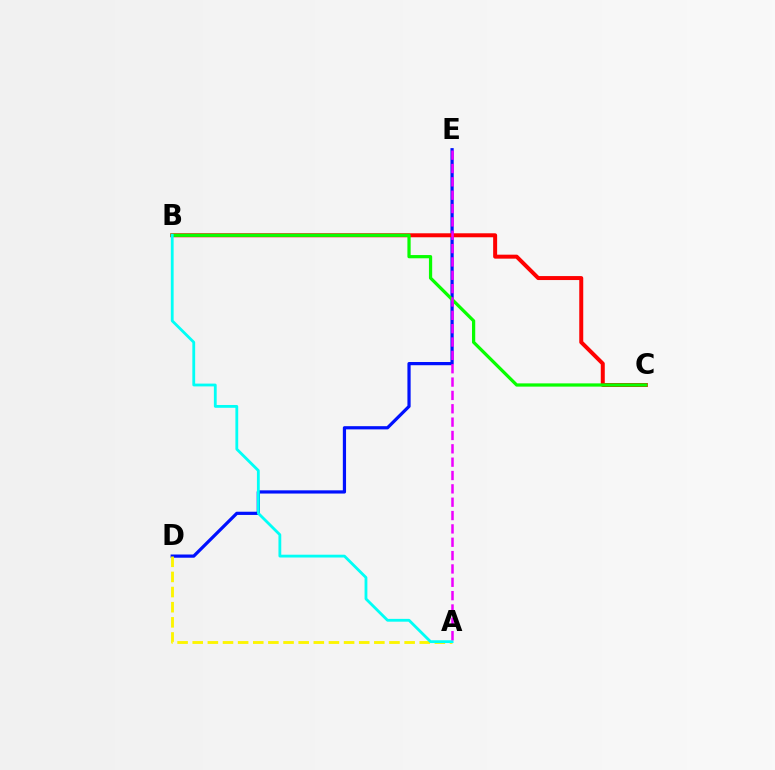{('D', 'E'): [{'color': '#0010ff', 'line_style': 'solid', 'thickness': 2.31}], ('A', 'D'): [{'color': '#fcf500', 'line_style': 'dashed', 'thickness': 2.06}], ('B', 'C'): [{'color': '#ff0000', 'line_style': 'solid', 'thickness': 2.87}, {'color': '#08ff00', 'line_style': 'solid', 'thickness': 2.33}], ('A', 'B'): [{'color': '#00fff6', 'line_style': 'solid', 'thickness': 2.02}], ('A', 'E'): [{'color': '#ee00ff', 'line_style': 'dashed', 'thickness': 1.81}]}